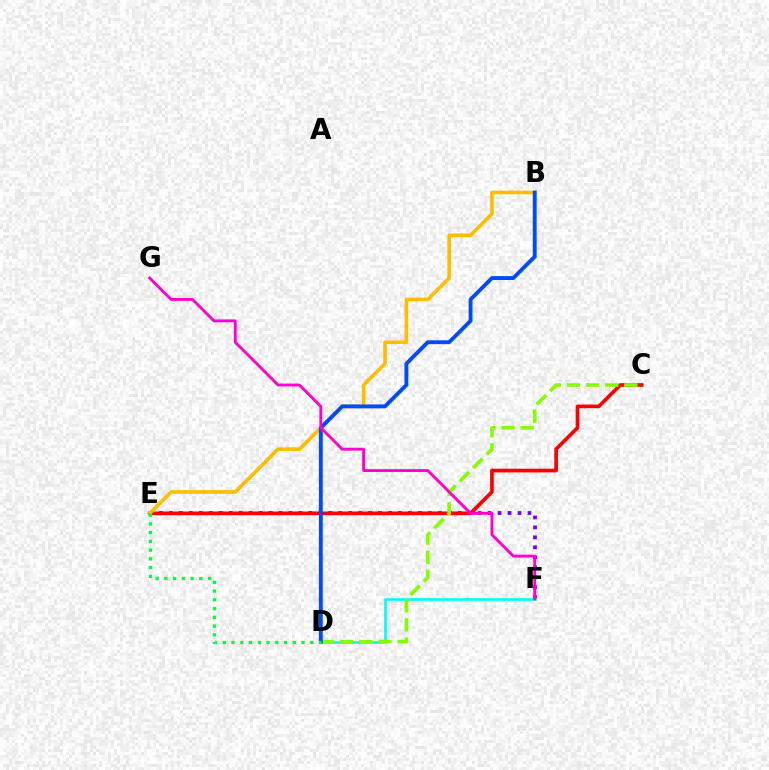{('E', 'F'): [{'color': '#7200ff', 'line_style': 'dotted', 'thickness': 2.71}], ('D', 'F'): [{'color': '#00fff6', 'line_style': 'solid', 'thickness': 1.9}], ('C', 'E'): [{'color': '#ff0000', 'line_style': 'solid', 'thickness': 2.66}], ('C', 'D'): [{'color': '#84ff00', 'line_style': 'dashed', 'thickness': 2.6}], ('B', 'E'): [{'color': '#ffbd00', 'line_style': 'solid', 'thickness': 2.61}], ('B', 'D'): [{'color': '#004bff', 'line_style': 'solid', 'thickness': 2.8}], ('F', 'G'): [{'color': '#ff00cf', 'line_style': 'solid', 'thickness': 2.06}], ('D', 'E'): [{'color': '#00ff39', 'line_style': 'dotted', 'thickness': 2.38}]}